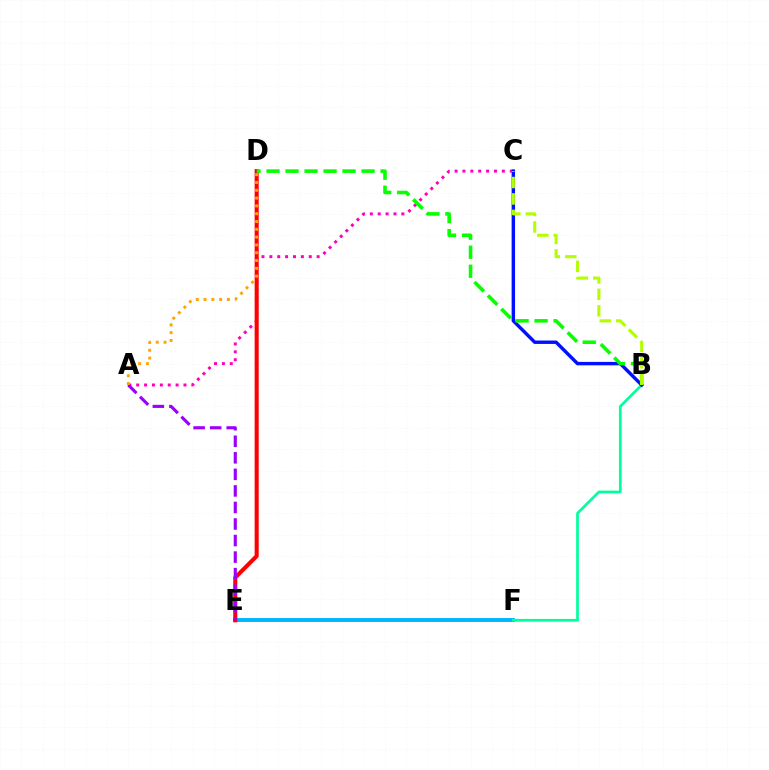{('A', 'C'): [{'color': '#ff00bd', 'line_style': 'dotted', 'thickness': 2.14}], ('E', 'F'): [{'color': '#00b5ff', 'line_style': 'solid', 'thickness': 2.82}], ('D', 'E'): [{'color': '#ff0000', 'line_style': 'solid', 'thickness': 2.93}], ('B', 'F'): [{'color': '#00ff9d', 'line_style': 'solid', 'thickness': 1.96}], ('A', 'E'): [{'color': '#9b00ff', 'line_style': 'dashed', 'thickness': 2.25}], ('B', 'C'): [{'color': '#0010ff', 'line_style': 'solid', 'thickness': 2.46}, {'color': '#b3ff00', 'line_style': 'dashed', 'thickness': 2.23}], ('A', 'D'): [{'color': '#ffa500', 'line_style': 'dotted', 'thickness': 2.12}], ('B', 'D'): [{'color': '#08ff00', 'line_style': 'dashed', 'thickness': 2.58}]}